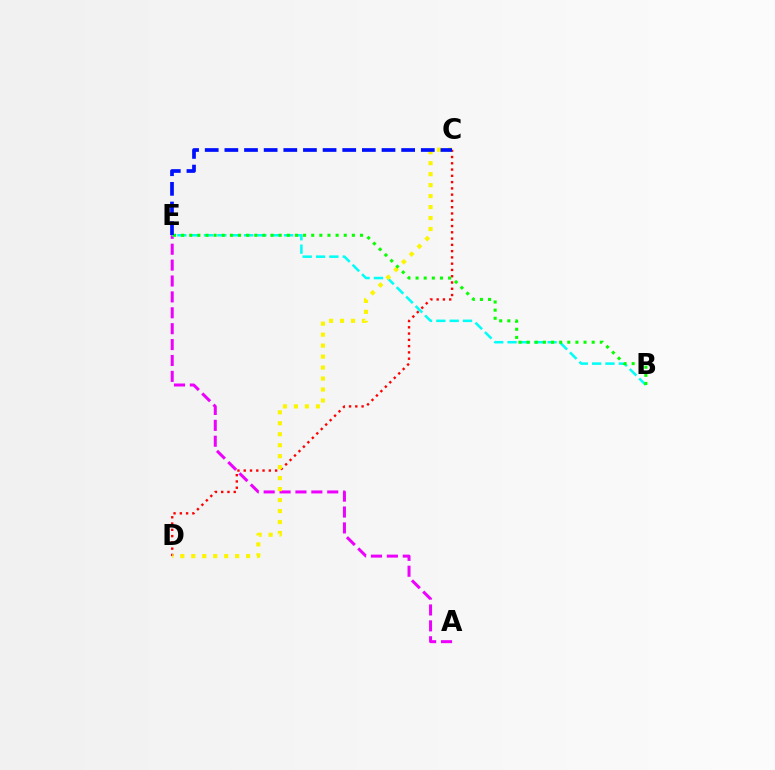{('A', 'E'): [{'color': '#ee00ff', 'line_style': 'dashed', 'thickness': 2.16}], ('B', 'E'): [{'color': '#00fff6', 'line_style': 'dashed', 'thickness': 1.81}, {'color': '#08ff00', 'line_style': 'dotted', 'thickness': 2.21}], ('C', 'D'): [{'color': '#ff0000', 'line_style': 'dotted', 'thickness': 1.7}, {'color': '#fcf500', 'line_style': 'dotted', 'thickness': 2.98}], ('C', 'E'): [{'color': '#0010ff', 'line_style': 'dashed', 'thickness': 2.67}]}